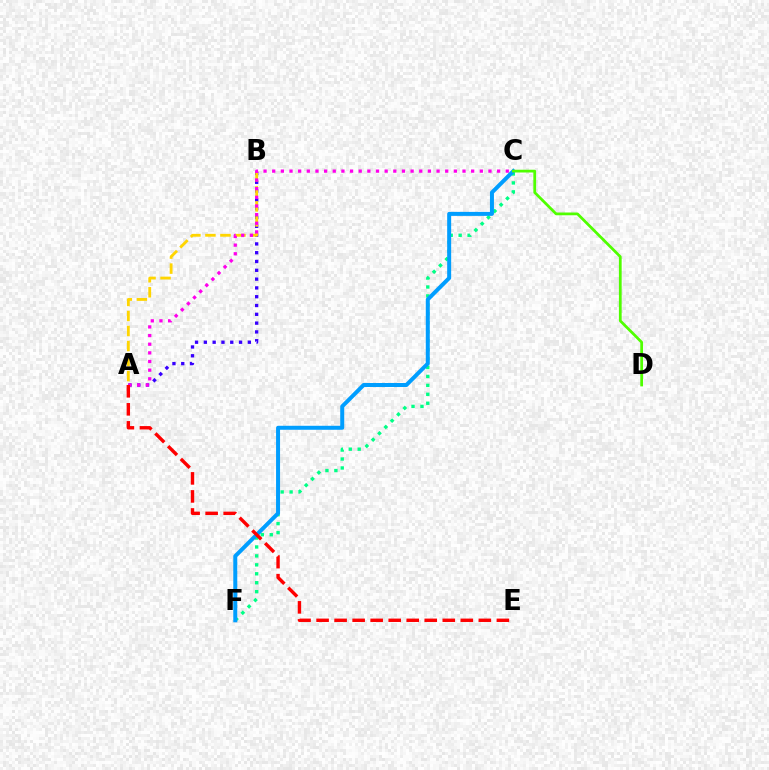{('A', 'B'): [{'color': '#3700ff', 'line_style': 'dotted', 'thickness': 2.39}, {'color': '#ffd500', 'line_style': 'dashed', 'thickness': 2.04}], ('C', 'F'): [{'color': '#00ff86', 'line_style': 'dotted', 'thickness': 2.43}, {'color': '#009eff', 'line_style': 'solid', 'thickness': 2.87}], ('A', 'C'): [{'color': '#ff00ed', 'line_style': 'dotted', 'thickness': 2.35}], ('A', 'E'): [{'color': '#ff0000', 'line_style': 'dashed', 'thickness': 2.45}], ('C', 'D'): [{'color': '#4fff00', 'line_style': 'solid', 'thickness': 1.99}]}